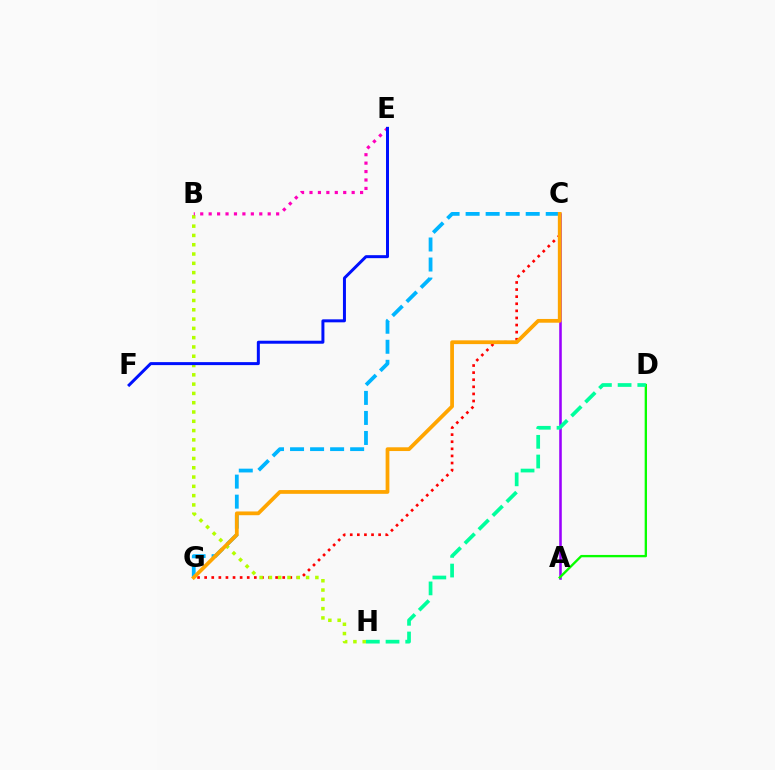{('C', 'G'): [{'color': '#ff0000', 'line_style': 'dotted', 'thickness': 1.93}, {'color': '#00b5ff', 'line_style': 'dashed', 'thickness': 2.72}, {'color': '#ffa500', 'line_style': 'solid', 'thickness': 2.7}], ('A', 'C'): [{'color': '#9b00ff', 'line_style': 'solid', 'thickness': 1.85}], ('B', 'H'): [{'color': '#b3ff00', 'line_style': 'dotted', 'thickness': 2.52}], ('A', 'D'): [{'color': '#08ff00', 'line_style': 'solid', 'thickness': 1.69}], ('D', 'H'): [{'color': '#00ff9d', 'line_style': 'dashed', 'thickness': 2.67}], ('B', 'E'): [{'color': '#ff00bd', 'line_style': 'dotted', 'thickness': 2.29}], ('E', 'F'): [{'color': '#0010ff', 'line_style': 'solid', 'thickness': 2.15}]}